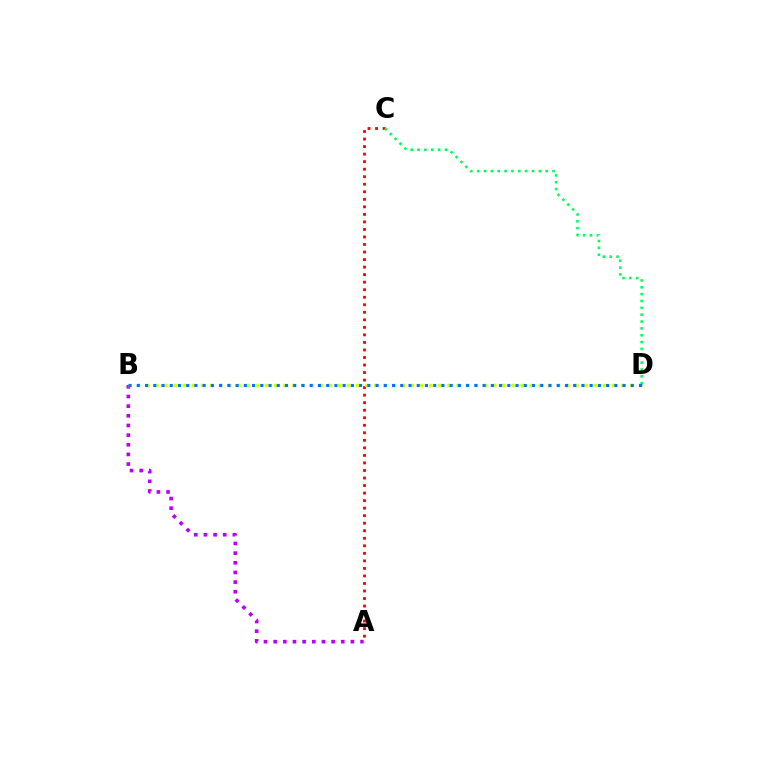{('A', 'C'): [{'color': '#ff0000', 'line_style': 'dotted', 'thickness': 2.05}], ('A', 'B'): [{'color': '#b900ff', 'line_style': 'dotted', 'thickness': 2.62}], ('B', 'D'): [{'color': '#d1ff00', 'line_style': 'dotted', 'thickness': 2.48}, {'color': '#0074ff', 'line_style': 'dotted', 'thickness': 2.24}], ('C', 'D'): [{'color': '#00ff5c', 'line_style': 'dotted', 'thickness': 1.86}]}